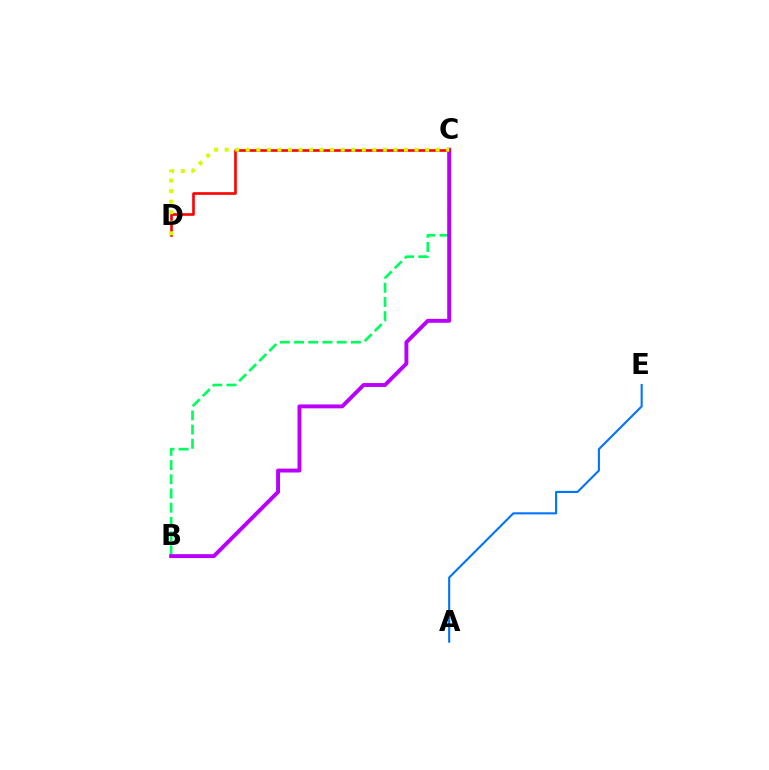{('B', 'C'): [{'color': '#00ff5c', 'line_style': 'dashed', 'thickness': 1.93}, {'color': '#b900ff', 'line_style': 'solid', 'thickness': 2.81}], ('C', 'D'): [{'color': '#ff0000', 'line_style': 'solid', 'thickness': 1.89}, {'color': '#d1ff00', 'line_style': 'dotted', 'thickness': 2.87}], ('A', 'E'): [{'color': '#0074ff', 'line_style': 'solid', 'thickness': 1.51}]}